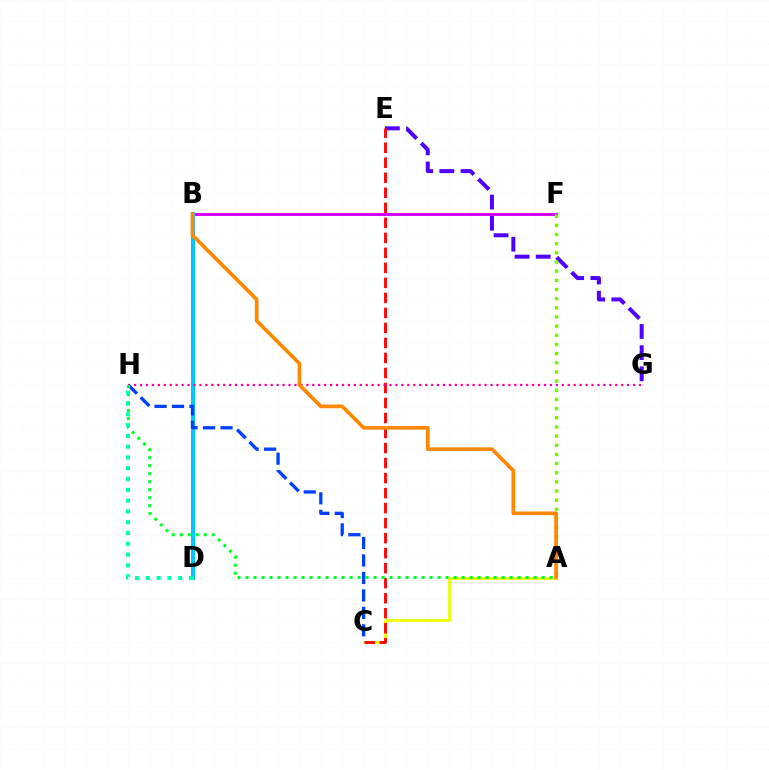{('E', 'G'): [{'color': '#4f00ff', 'line_style': 'dashed', 'thickness': 2.88}], ('B', 'F'): [{'color': '#d600ff', 'line_style': 'solid', 'thickness': 2.1}], ('A', 'C'): [{'color': '#eeff00', 'line_style': 'solid', 'thickness': 2.01}], ('A', 'F'): [{'color': '#66ff00', 'line_style': 'dotted', 'thickness': 2.49}], ('C', 'E'): [{'color': '#ff0000', 'line_style': 'dashed', 'thickness': 2.04}], ('B', 'D'): [{'color': '#00c7ff', 'line_style': 'solid', 'thickness': 2.92}], ('G', 'H'): [{'color': '#ff00a0', 'line_style': 'dotted', 'thickness': 1.61}], ('C', 'H'): [{'color': '#003fff', 'line_style': 'dashed', 'thickness': 2.37}], ('A', 'H'): [{'color': '#00ff27', 'line_style': 'dotted', 'thickness': 2.17}], ('D', 'H'): [{'color': '#00ffaf', 'line_style': 'dotted', 'thickness': 2.93}], ('A', 'B'): [{'color': '#ff8800', 'line_style': 'solid', 'thickness': 2.65}]}